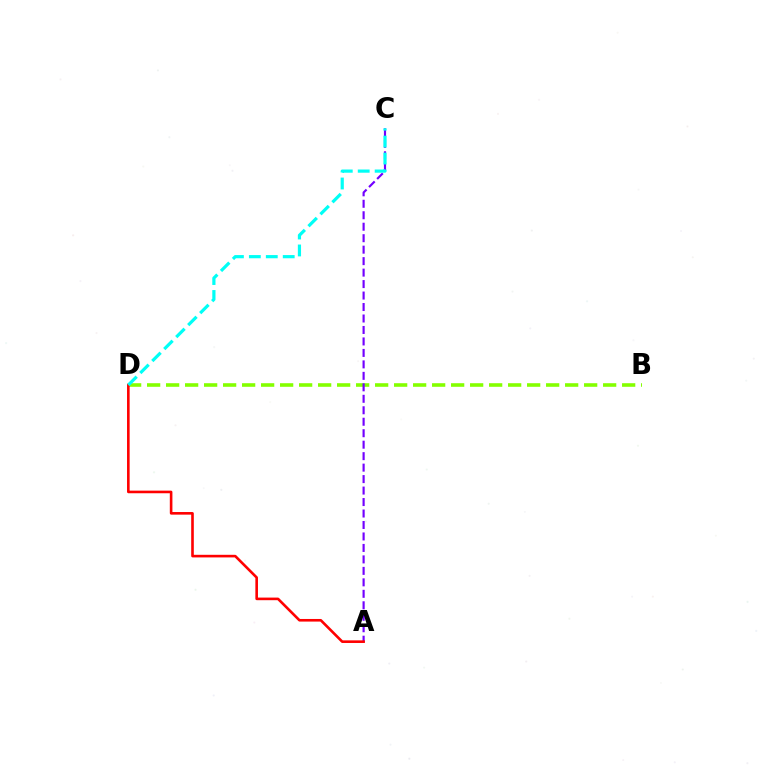{('B', 'D'): [{'color': '#84ff00', 'line_style': 'dashed', 'thickness': 2.58}], ('A', 'C'): [{'color': '#7200ff', 'line_style': 'dashed', 'thickness': 1.56}], ('A', 'D'): [{'color': '#ff0000', 'line_style': 'solid', 'thickness': 1.88}], ('C', 'D'): [{'color': '#00fff6', 'line_style': 'dashed', 'thickness': 2.3}]}